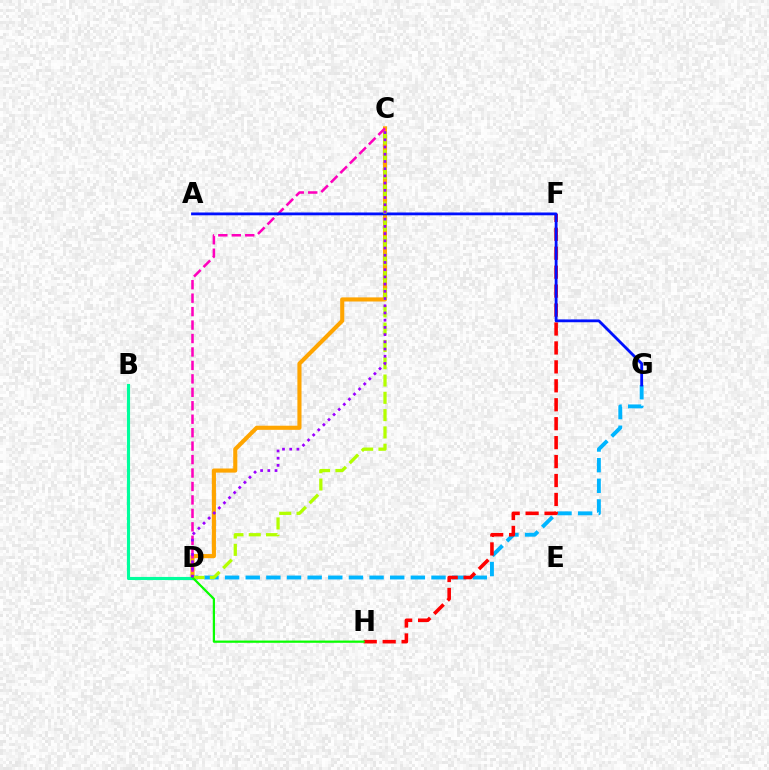{('D', 'G'): [{'color': '#00b5ff', 'line_style': 'dashed', 'thickness': 2.8}], ('C', 'D'): [{'color': '#ffa500', 'line_style': 'solid', 'thickness': 2.96}, {'color': '#ff00bd', 'line_style': 'dashed', 'thickness': 1.83}, {'color': '#b3ff00', 'line_style': 'dashed', 'thickness': 2.35}, {'color': '#9b00ff', 'line_style': 'dotted', 'thickness': 1.96}], ('B', 'D'): [{'color': '#00ff9d', 'line_style': 'solid', 'thickness': 2.25}], ('F', 'H'): [{'color': '#ff0000', 'line_style': 'dashed', 'thickness': 2.57}], ('A', 'G'): [{'color': '#0010ff', 'line_style': 'solid', 'thickness': 2.02}], ('D', 'H'): [{'color': '#08ff00', 'line_style': 'solid', 'thickness': 1.61}]}